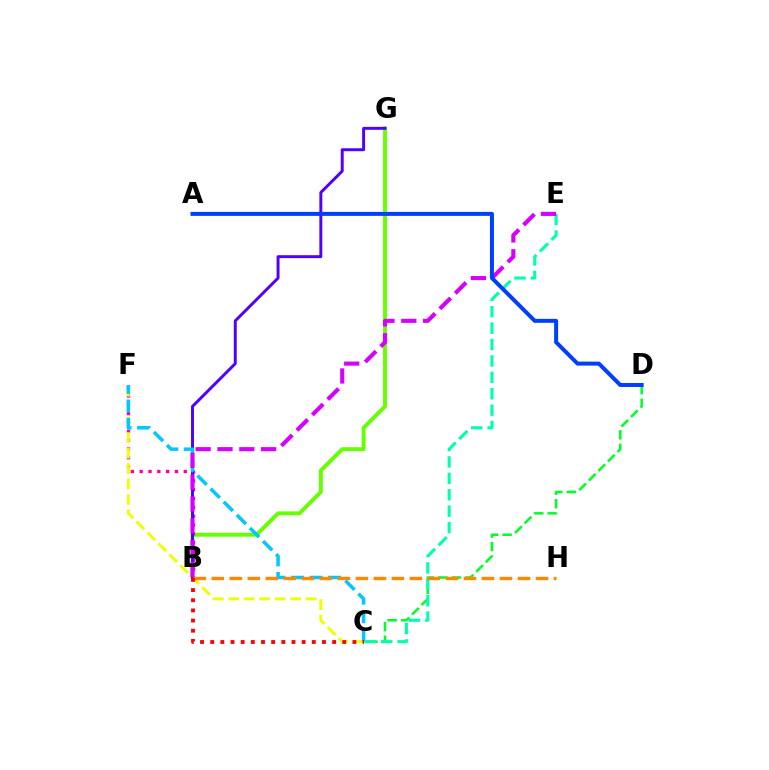{('B', 'G'): [{'color': '#66ff00', 'line_style': 'solid', 'thickness': 2.81}, {'color': '#4f00ff', 'line_style': 'solid', 'thickness': 2.12}], ('B', 'F'): [{'color': '#ff00a0', 'line_style': 'dotted', 'thickness': 2.4}], ('C', 'D'): [{'color': '#00ff27', 'line_style': 'dashed', 'thickness': 1.83}], ('C', 'F'): [{'color': '#eeff00', 'line_style': 'dashed', 'thickness': 2.1}, {'color': '#00c7ff', 'line_style': 'dashed', 'thickness': 2.52}], ('C', 'E'): [{'color': '#00ffaf', 'line_style': 'dashed', 'thickness': 2.23}], ('B', 'E'): [{'color': '#d600ff', 'line_style': 'dashed', 'thickness': 2.97}], ('B', 'H'): [{'color': '#ff8800', 'line_style': 'dashed', 'thickness': 2.45}], ('A', 'D'): [{'color': '#003fff', 'line_style': 'solid', 'thickness': 2.87}], ('B', 'C'): [{'color': '#ff0000', 'line_style': 'dotted', 'thickness': 2.76}]}